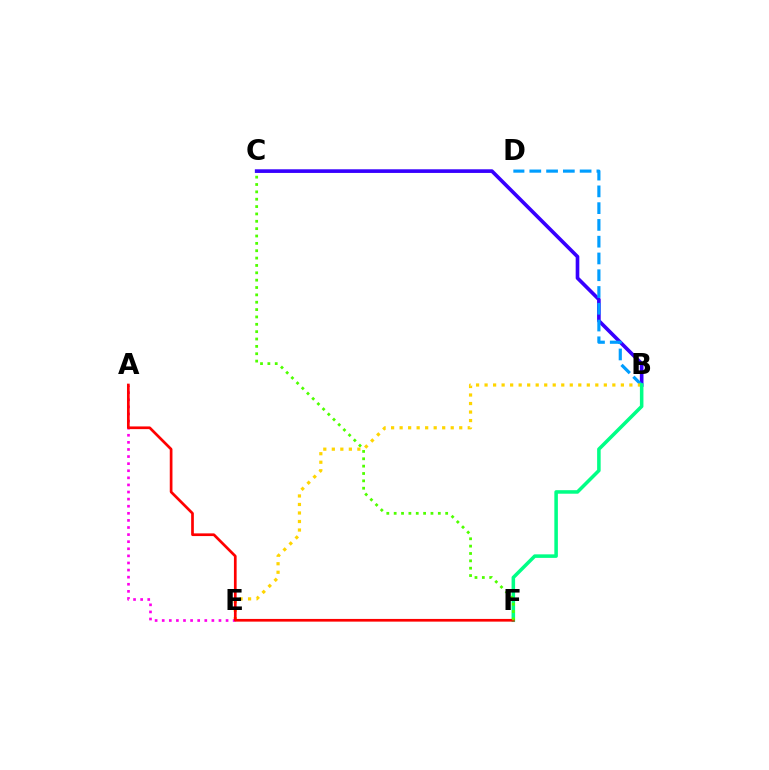{('B', 'C'): [{'color': '#3700ff', 'line_style': 'solid', 'thickness': 2.62}], ('B', 'D'): [{'color': '#009eff', 'line_style': 'dashed', 'thickness': 2.28}], ('B', 'E'): [{'color': '#ffd500', 'line_style': 'dotted', 'thickness': 2.31}], ('A', 'E'): [{'color': '#ff00ed', 'line_style': 'dotted', 'thickness': 1.93}], ('B', 'F'): [{'color': '#00ff86', 'line_style': 'solid', 'thickness': 2.54}], ('A', 'F'): [{'color': '#ff0000', 'line_style': 'solid', 'thickness': 1.94}], ('C', 'F'): [{'color': '#4fff00', 'line_style': 'dotted', 'thickness': 2.0}]}